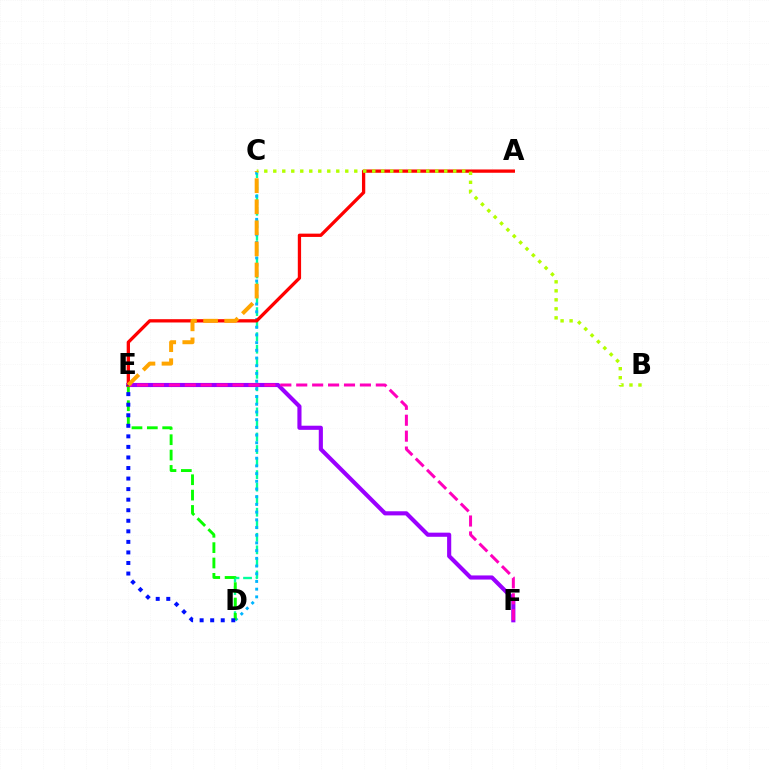{('C', 'D'): [{'color': '#00ff9d', 'line_style': 'dashed', 'thickness': 1.7}, {'color': '#00b5ff', 'line_style': 'dotted', 'thickness': 2.09}], ('E', 'F'): [{'color': '#9b00ff', 'line_style': 'solid', 'thickness': 2.97}, {'color': '#ff00bd', 'line_style': 'dashed', 'thickness': 2.16}], ('D', 'E'): [{'color': '#08ff00', 'line_style': 'dashed', 'thickness': 2.09}, {'color': '#0010ff', 'line_style': 'dotted', 'thickness': 2.87}], ('A', 'E'): [{'color': '#ff0000', 'line_style': 'solid', 'thickness': 2.37}], ('B', 'C'): [{'color': '#b3ff00', 'line_style': 'dotted', 'thickness': 2.44}], ('C', 'E'): [{'color': '#ffa500', 'line_style': 'dashed', 'thickness': 2.86}]}